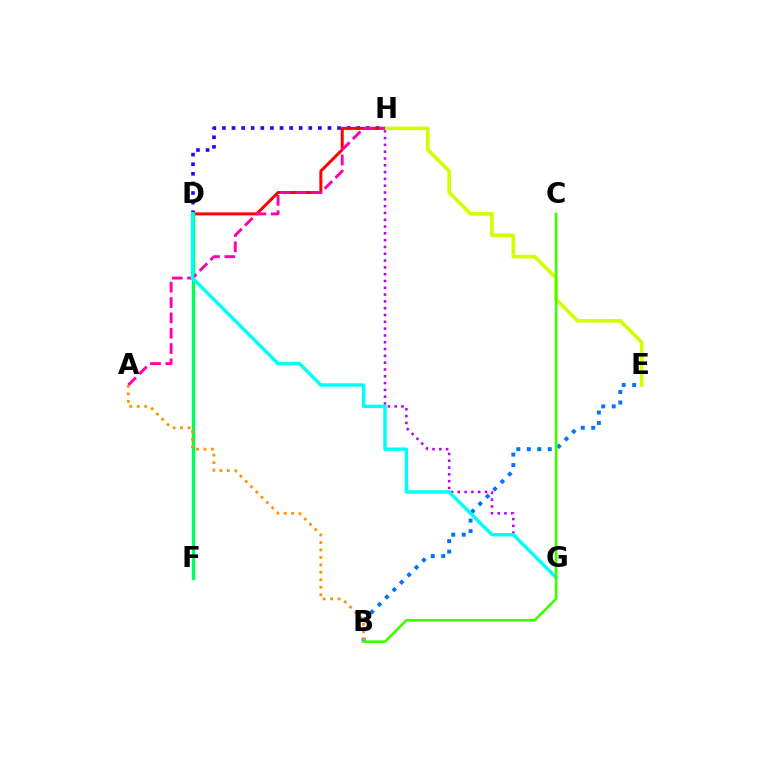{('D', 'H'): [{'color': '#2500ff', 'line_style': 'dotted', 'thickness': 2.61}, {'color': '#ff0000', 'line_style': 'solid', 'thickness': 2.15}], ('D', 'F'): [{'color': '#00ff5c', 'line_style': 'solid', 'thickness': 2.42}], ('G', 'H'): [{'color': '#b900ff', 'line_style': 'dotted', 'thickness': 1.85}], ('E', 'H'): [{'color': '#d1ff00', 'line_style': 'solid', 'thickness': 2.62}], ('A', 'H'): [{'color': '#ff00ac', 'line_style': 'dashed', 'thickness': 2.08}], ('B', 'E'): [{'color': '#0074ff', 'line_style': 'dotted', 'thickness': 2.84}], ('D', 'G'): [{'color': '#00fff6', 'line_style': 'solid', 'thickness': 2.48}], ('A', 'B'): [{'color': '#ff9400', 'line_style': 'dotted', 'thickness': 2.03}], ('B', 'C'): [{'color': '#3dff00', 'line_style': 'solid', 'thickness': 1.9}]}